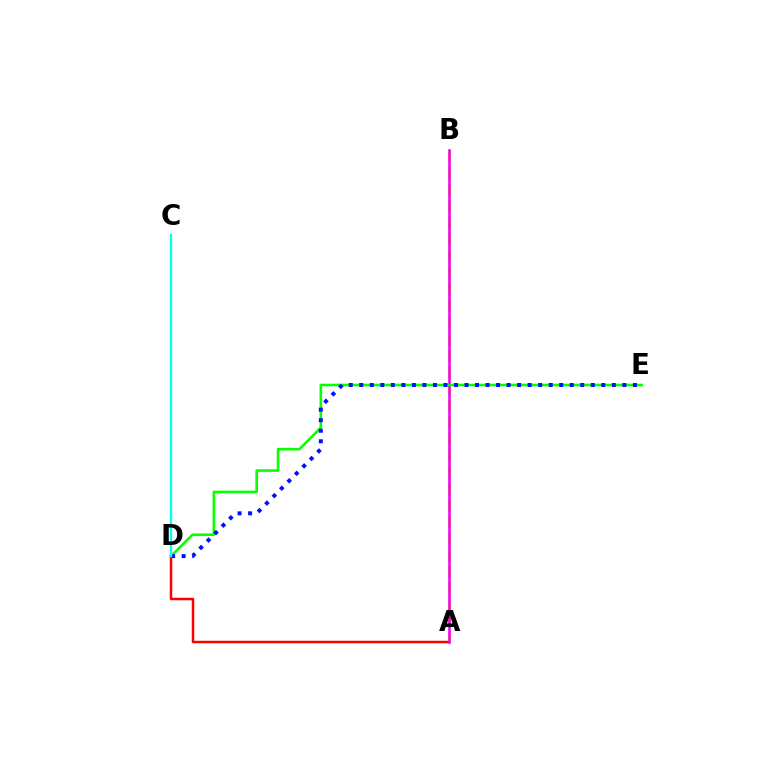{('A', 'B'): [{'color': '#fcf500', 'line_style': 'dashed', 'thickness': 2.26}, {'color': '#ee00ff', 'line_style': 'solid', 'thickness': 1.85}], ('A', 'D'): [{'color': '#ff0000', 'line_style': 'solid', 'thickness': 1.79}], ('D', 'E'): [{'color': '#08ff00', 'line_style': 'solid', 'thickness': 1.88}, {'color': '#0010ff', 'line_style': 'dotted', 'thickness': 2.86}], ('C', 'D'): [{'color': '#00fff6', 'line_style': 'solid', 'thickness': 1.69}]}